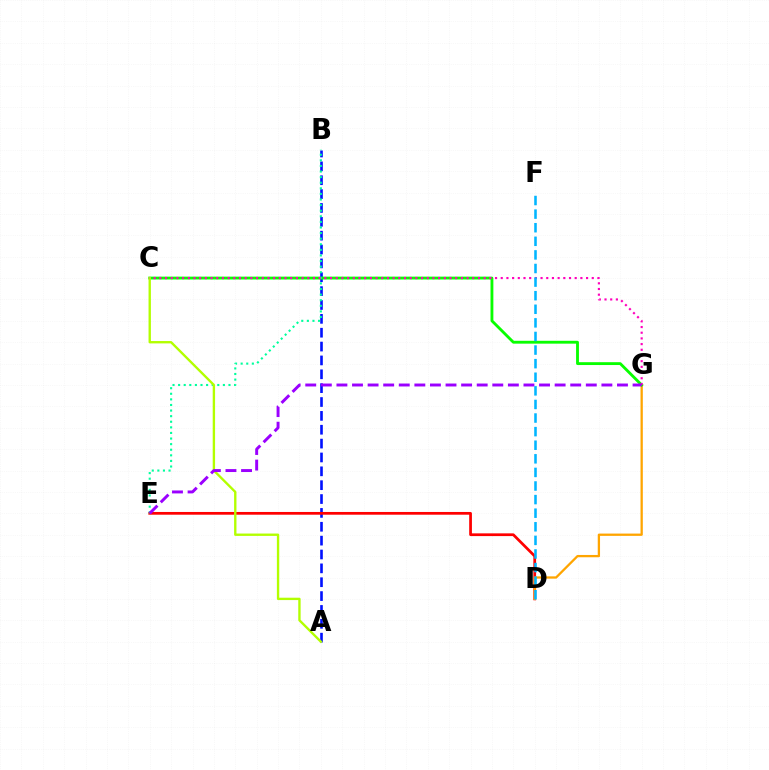{('A', 'B'): [{'color': '#0010ff', 'line_style': 'dashed', 'thickness': 1.88}], ('D', 'E'): [{'color': '#ff0000', 'line_style': 'solid', 'thickness': 1.97}], ('D', 'G'): [{'color': '#ffa500', 'line_style': 'solid', 'thickness': 1.65}], ('C', 'G'): [{'color': '#08ff00', 'line_style': 'solid', 'thickness': 2.05}, {'color': '#ff00bd', 'line_style': 'dotted', 'thickness': 1.55}], ('B', 'E'): [{'color': '#00ff9d', 'line_style': 'dotted', 'thickness': 1.52}], ('A', 'C'): [{'color': '#b3ff00', 'line_style': 'solid', 'thickness': 1.7}], ('E', 'G'): [{'color': '#9b00ff', 'line_style': 'dashed', 'thickness': 2.12}], ('D', 'F'): [{'color': '#00b5ff', 'line_style': 'dashed', 'thickness': 1.85}]}